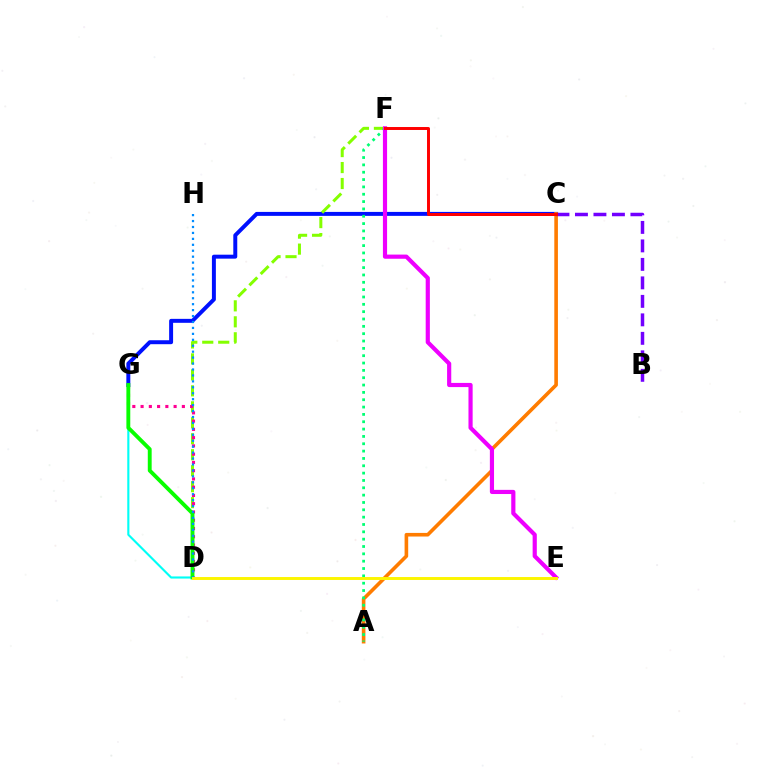{('D', 'G'): [{'color': '#00fff6', 'line_style': 'solid', 'thickness': 1.53}, {'color': '#ff0094', 'line_style': 'dotted', 'thickness': 2.24}, {'color': '#08ff00', 'line_style': 'solid', 'thickness': 2.79}], ('C', 'G'): [{'color': '#0010ff', 'line_style': 'solid', 'thickness': 2.85}], ('A', 'C'): [{'color': '#ff7c00', 'line_style': 'solid', 'thickness': 2.6}], ('B', 'C'): [{'color': '#7200ff', 'line_style': 'dashed', 'thickness': 2.51}], ('D', 'F'): [{'color': '#84ff00', 'line_style': 'dashed', 'thickness': 2.17}], ('A', 'F'): [{'color': '#00ff74', 'line_style': 'dotted', 'thickness': 1.99}], ('E', 'F'): [{'color': '#ee00ff', 'line_style': 'solid', 'thickness': 3.0}], ('D', 'H'): [{'color': '#008cff', 'line_style': 'dotted', 'thickness': 1.61}], ('D', 'E'): [{'color': '#fcf500', 'line_style': 'solid', 'thickness': 2.12}], ('C', 'F'): [{'color': '#ff0000', 'line_style': 'solid', 'thickness': 2.13}]}